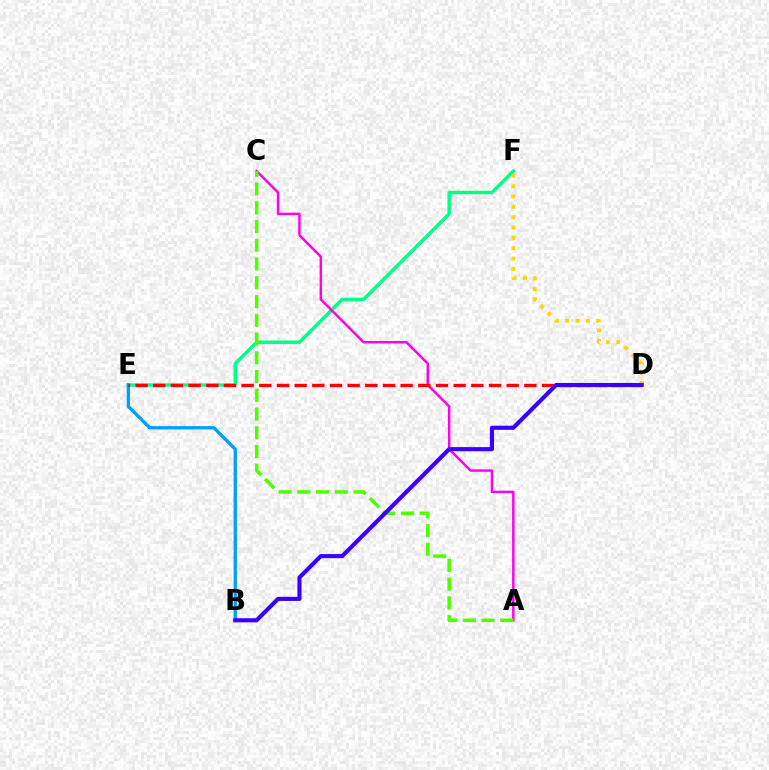{('E', 'F'): [{'color': '#00ff86', 'line_style': 'solid', 'thickness': 2.47}], ('B', 'E'): [{'color': '#009eff', 'line_style': 'solid', 'thickness': 2.36}], ('A', 'C'): [{'color': '#ff00ed', 'line_style': 'solid', 'thickness': 1.77}, {'color': '#4fff00', 'line_style': 'dashed', 'thickness': 2.55}], ('D', 'F'): [{'color': '#ffd500', 'line_style': 'dotted', 'thickness': 2.81}], ('D', 'E'): [{'color': '#ff0000', 'line_style': 'dashed', 'thickness': 2.4}], ('B', 'D'): [{'color': '#3700ff', 'line_style': 'solid', 'thickness': 2.96}]}